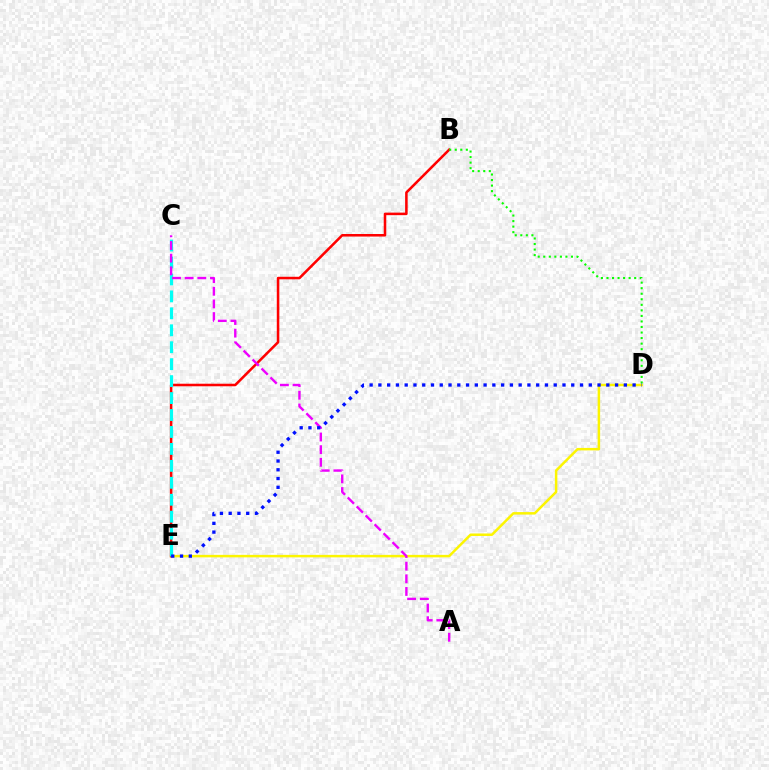{('D', 'E'): [{'color': '#fcf500', 'line_style': 'solid', 'thickness': 1.79}, {'color': '#0010ff', 'line_style': 'dotted', 'thickness': 2.38}], ('B', 'E'): [{'color': '#ff0000', 'line_style': 'solid', 'thickness': 1.83}], ('C', 'E'): [{'color': '#00fff6', 'line_style': 'dashed', 'thickness': 2.3}], ('A', 'C'): [{'color': '#ee00ff', 'line_style': 'dashed', 'thickness': 1.72}], ('B', 'D'): [{'color': '#08ff00', 'line_style': 'dotted', 'thickness': 1.51}]}